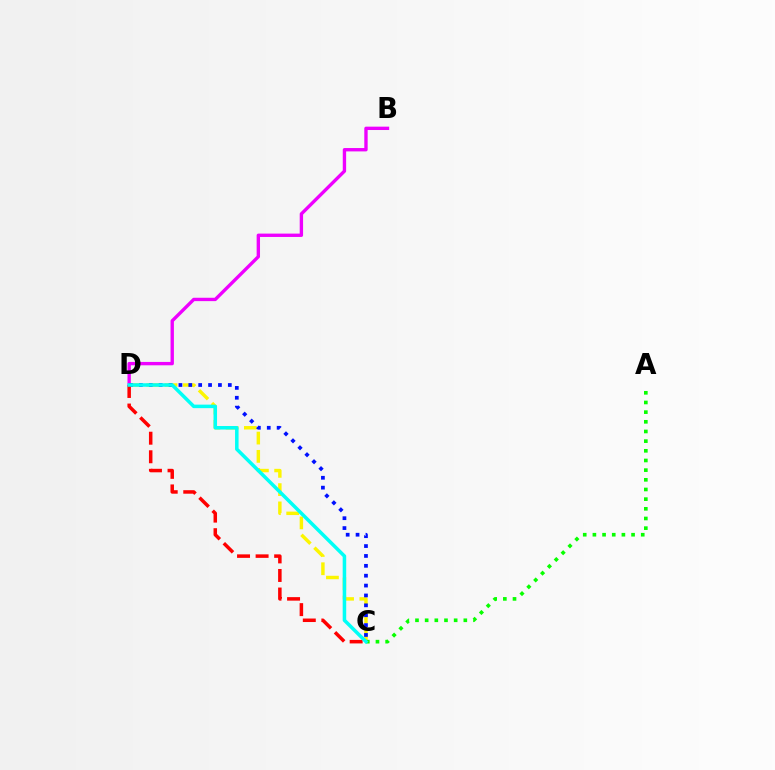{('B', 'D'): [{'color': '#ee00ff', 'line_style': 'solid', 'thickness': 2.42}], ('C', 'D'): [{'color': '#fcf500', 'line_style': 'dashed', 'thickness': 2.48}, {'color': '#0010ff', 'line_style': 'dotted', 'thickness': 2.68}, {'color': '#ff0000', 'line_style': 'dashed', 'thickness': 2.52}, {'color': '#00fff6', 'line_style': 'solid', 'thickness': 2.53}], ('A', 'C'): [{'color': '#08ff00', 'line_style': 'dotted', 'thickness': 2.63}]}